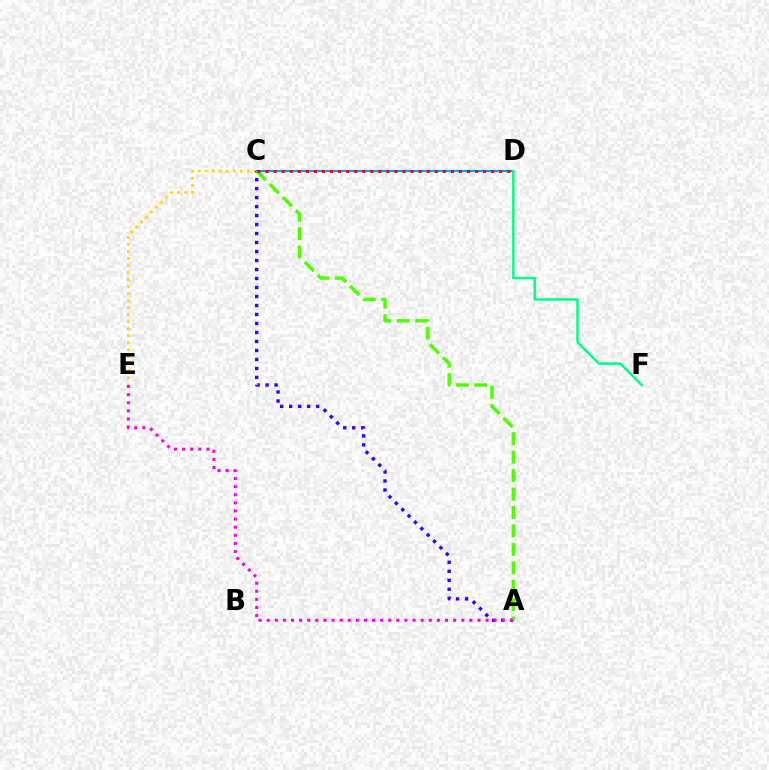{('C', 'E'): [{'color': '#ffd500', 'line_style': 'dotted', 'thickness': 1.91}], ('A', 'C'): [{'color': '#3700ff', 'line_style': 'dotted', 'thickness': 2.44}, {'color': '#4fff00', 'line_style': 'dashed', 'thickness': 2.51}], ('C', 'D'): [{'color': '#009eff', 'line_style': 'solid', 'thickness': 1.53}, {'color': '#ff0000', 'line_style': 'dotted', 'thickness': 2.19}], ('A', 'E'): [{'color': '#ff00ed', 'line_style': 'dotted', 'thickness': 2.2}], ('D', 'F'): [{'color': '#00ff86', 'line_style': 'solid', 'thickness': 1.77}]}